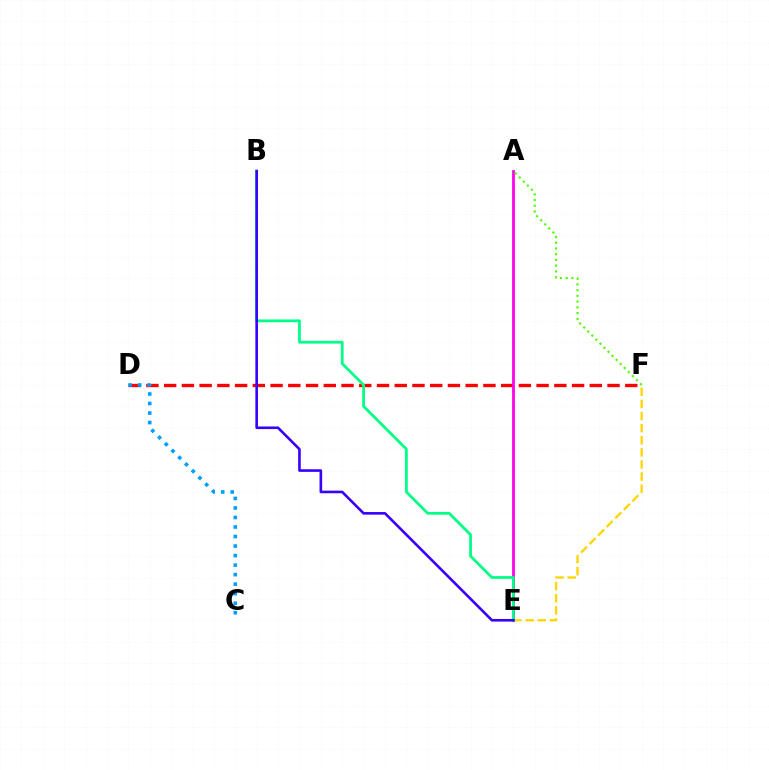{('E', 'F'): [{'color': '#ffd500', 'line_style': 'dashed', 'thickness': 1.65}], ('D', 'F'): [{'color': '#ff0000', 'line_style': 'dashed', 'thickness': 2.41}], ('A', 'E'): [{'color': '#ff00ed', 'line_style': 'solid', 'thickness': 2.01}], ('B', 'E'): [{'color': '#00ff86', 'line_style': 'solid', 'thickness': 2.0}, {'color': '#3700ff', 'line_style': 'solid', 'thickness': 1.88}], ('C', 'D'): [{'color': '#009eff', 'line_style': 'dotted', 'thickness': 2.59}], ('A', 'F'): [{'color': '#4fff00', 'line_style': 'dotted', 'thickness': 1.56}]}